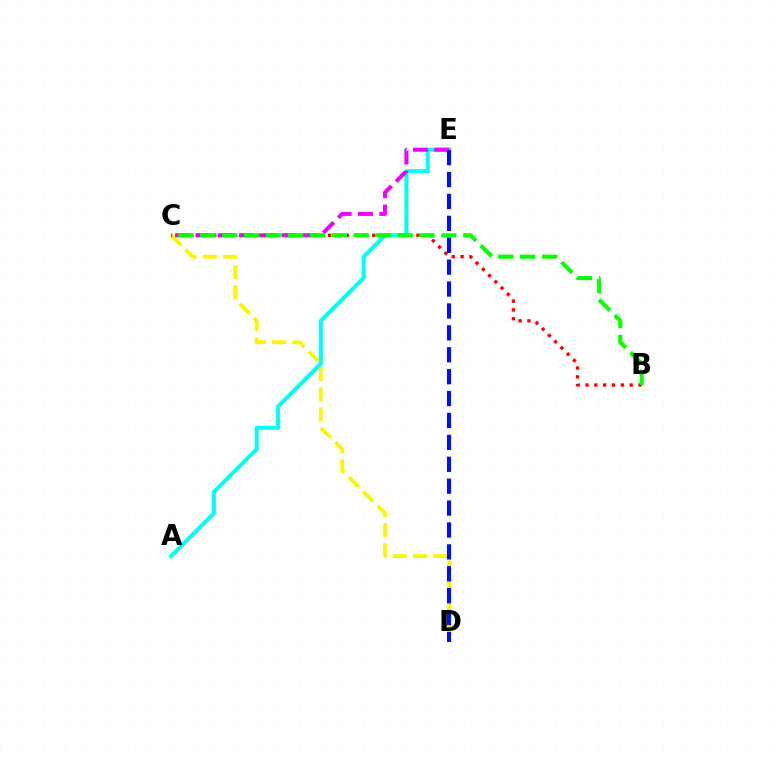{('C', 'D'): [{'color': '#fcf500', 'line_style': 'dashed', 'thickness': 2.76}], ('B', 'C'): [{'color': '#ff0000', 'line_style': 'dotted', 'thickness': 2.4}, {'color': '#08ff00', 'line_style': 'dashed', 'thickness': 2.98}], ('A', 'E'): [{'color': '#00fff6', 'line_style': 'solid', 'thickness': 2.89}], ('C', 'E'): [{'color': '#ee00ff', 'line_style': 'dashed', 'thickness': 2.9}], ('D', 'E'): [{'color': '#0010ff', 'line_style': 'dashed', 'thickness': 2.98}]}